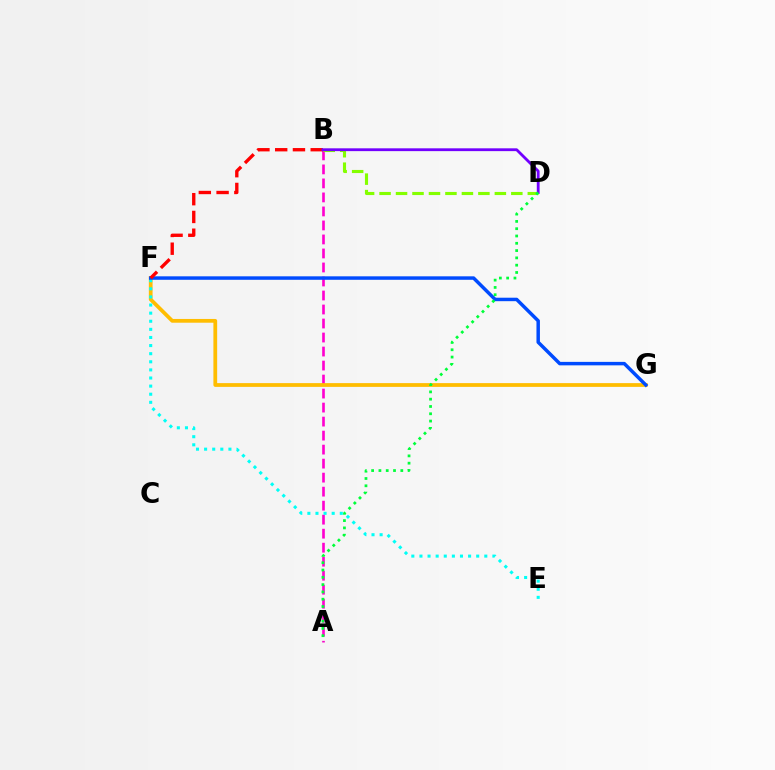{('A', 'B'): [{'color': '#ff00cf', 'line_style': 'dashed', 'thickness': 1.9}], ('F', 'G'): [{'color': '#ffbd00', 'line_style': 'solid', 'thickness': 2.7}, {'color': '#004bff', 'line_style': 'solid', 'thickness': 2.5}], ('E', 'F'): [{'color': '#00fff6', 'line_style': 'dotted', 'thickness': 2.2}], ('B', 'D'): [{'color': '#84ff00', 'line_style': 'dashed', 'thickness': 2.24}, {'color': '#7200ff', 'line_style': 'solid', 'thickness': 2.02}], ('B', 'F'): [{'color': '#ff0000', 'line_style': 'dashed', 'thickness': 2.41}], ('A', 'D'): [{'color': '#00ff39', 'line_style': 'dotted', 'thickness': 1.98}]}